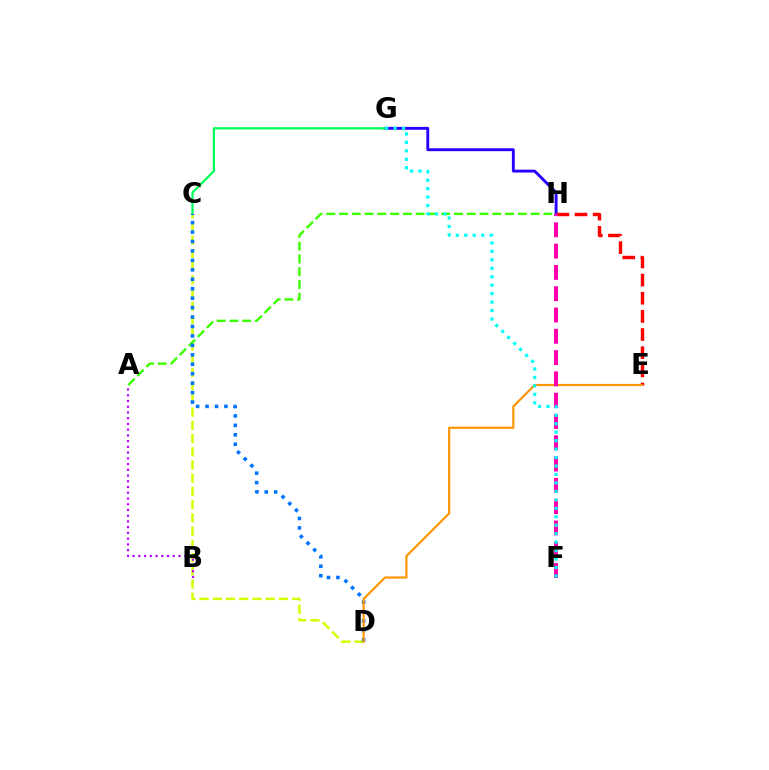{('C', 'D'): [{'color': '#d1ff00', 'line_style': 'dashed', 'thickness': 1.8}, {'color': '#0074ff', 'line_style': 'dotted', 'thickness': 2.57}], ('G', 'H'): [{'color': '#2500ff', 'line_style': 'solid', 'thickness': 2.08}], ('C', 'G'): [{'color': '#00ff5c', 'line_style': 'solid', 'thickness': 1.65}], ('E', 'H'): [{'color': '#ff0000', 'line_style': 'dashed', 'thickness': 2.47}], ('A', 'H'): [{'color': '#3dff00', 'line_style': 'dashed', 'thickness': 1.73}], ('A', 'B'): [{'color': '#b900ff', 'line_style': 'dotted', 'thickness': 1.56}], ('D', 'E'): [{'color': '#ff9400', 'line_style': 'solid', 'thickness': 1.56}], ('F', 'H'): [{'color': '#ff00ac', 'line_style': 'dashed', 'thickness': 2.89}], ('F', 'G'): [{'color': '#00fff6', 'line_style': 'dotted', 'thickness': 2.3}]}